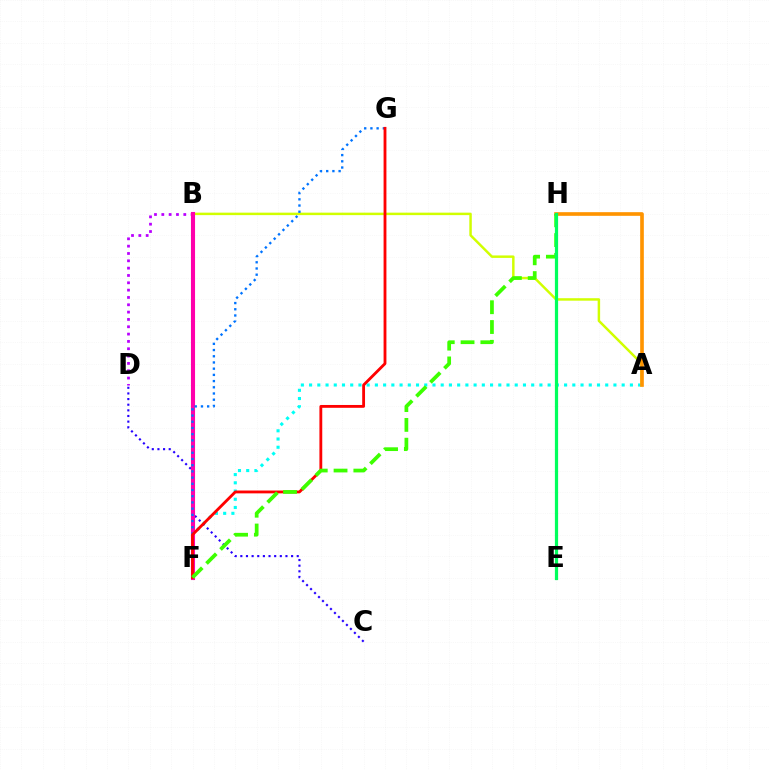{('A', 'F'): [{'color': '#00fff6', 'line_style': 'dotted', 'thickness': 2.23}], ('A', 'B'): [{'color': '#d1ff00', 'line_style': 'solid', 'thickness': 1.78}], ('C', 'D'): [{'color': '#2500ff', 'line_style': 'dotted', 'thickness': 1.53}], ('B', 'D'): [{'color': '#b900ff', 'line_style': 'dotted', 'thickness': 1.99}], ('B', 'F'): [{'color': '#ff00ac', 'line_style': 'solid', 'thickness': 2.95}], ('F', 'G'): [{'color': '#0074ff', 'line_style': 'dotted', 'thickness': 1.69}, {'color': '#ff0000', 'line_style': 'solid', 'thickness': 2.04}], ('A', 'H'): [{'color': '#ff9400', 'line_style': 'solid', 'thickness': 2.64}], ('F', 'H'): [{'color': '#3dff00', 'line_style': 'dashed', 'thickness': 2.69}], ('E', 'H'): [{'color': '#00ff5c', 'line_style': 'solid', 'thickness': 2.32}]}